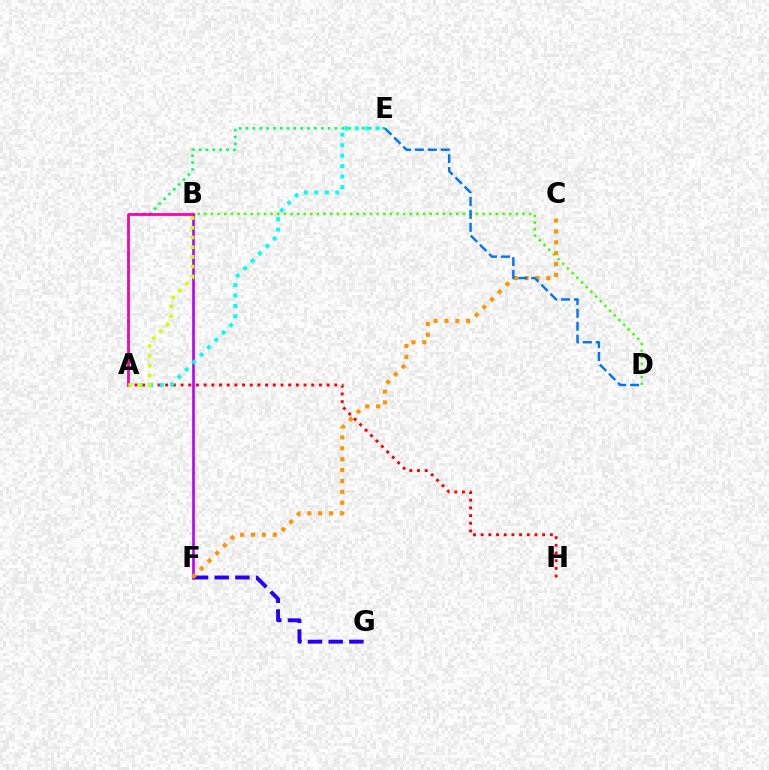{('B', 'D'): [{'color': '#3dff00', 'line_style': 'dotted', 'thickness': 1.8}], ('A', 'E'): [{'color': '#00ff5c', 'line_style': 'dotted', 'thickness': 1.86}, {'color': '#00fff6', 'line_style': 'dotted', 'thickness': 2.84}], ('B', 'F'): [{'color': '#b900ff', 'line_style': 'solid', 'thickness': 1.9}], ('F', 'G'): [{'color': '#2500ff', 'line_style': 'dashed', 'thickness': 2.81}], ('A', 'H'): [{'color': '#ff0000', 'line_style': 'dotted', 'thickness': 2.09}], ('C', 'F'): [{'color': '#ff9400', 'line_style': 'dotted', 'thickness': 2.96}], ('A', 'B'): [{'color': '#ff00ac', 'line_style': 'solid', 'thickness': 2.0}, {'color': '#d1ff00', 'line_style': 'dotted', 'thickness': 2.64}], ('D', 'E'): [{'color': '#0074ff', 'line_style': 'dashed', 'thickness': 1.75}]}